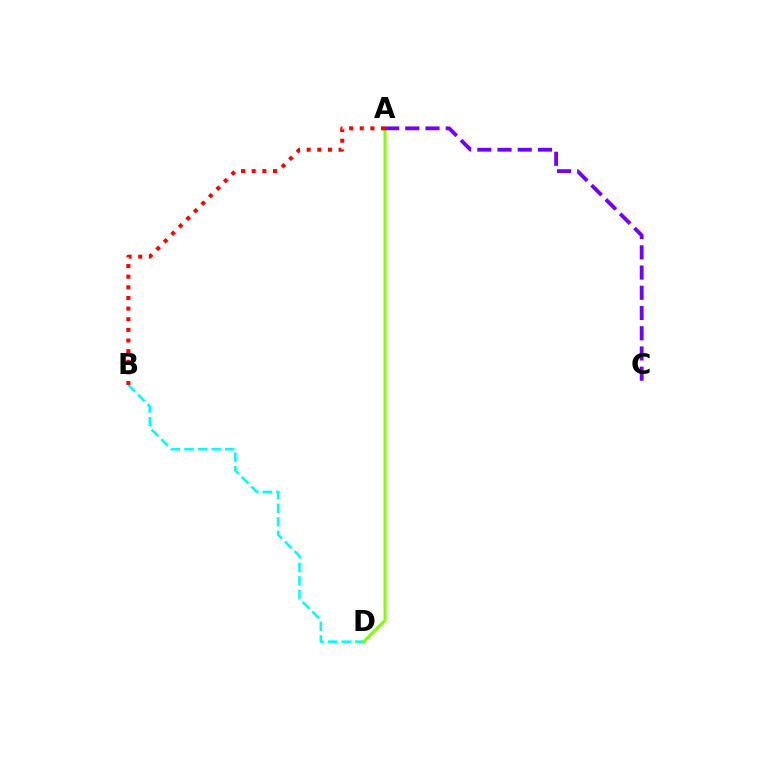{('B', 'D'): [{'color': '#00fff6', 'line_style': 'dashed', 'thickness': 1.84}], ('A', 'D'): [{'color': '#84ff00', 'line_style': 'solid', 'thickness': 2.17}], ('A', 'C'): [{'color': '#7200ff', 'line_style': 'dashed', 'thickness': 2.75}], ('A', 'B'): [{'color': '#ff0000', 'line_style': 'dotted', 'thickness': 2.89}]}